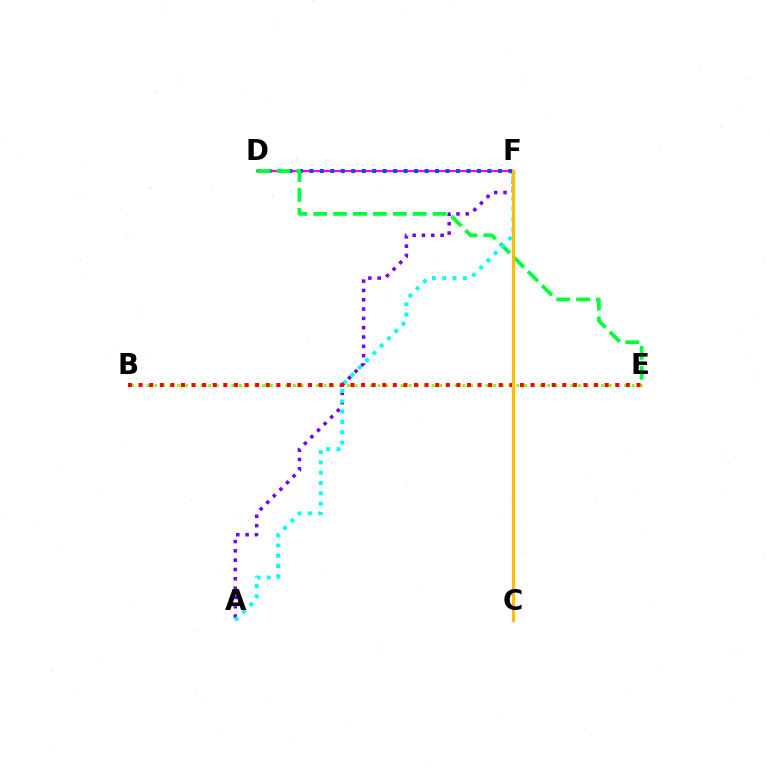{('D', 'F'): [{'color': '#ff00cf', 'line_style': 'solid', 'thickness': 1.59}, {'color': '#004bff', 'line_style': 'dotted', 'thickness': 2.85}], ('A', 'F'): [{'color': '#7200ff', 'line_style': 'dotted', 'thickness': 2.53}, {'color': '#00fff6', 'line_style': 'dotted', 'thickness': 2.8}], ('D', 'E'): [{'color': '#00ff39', 'line_style': 'dashed', 'thickness': 2.7}], ('B', 'E'): [{'color': '#84ff00', 'line_style': 'dotted', 'thickness': 2.09}, {'color': '#ff0000', 'line_style': 'dotted', 'thickness': 2.88}], ('C', 'F'): [{'color': '#ffbd00', 'line_style': 'solid', 'thickness': 2.32}]}